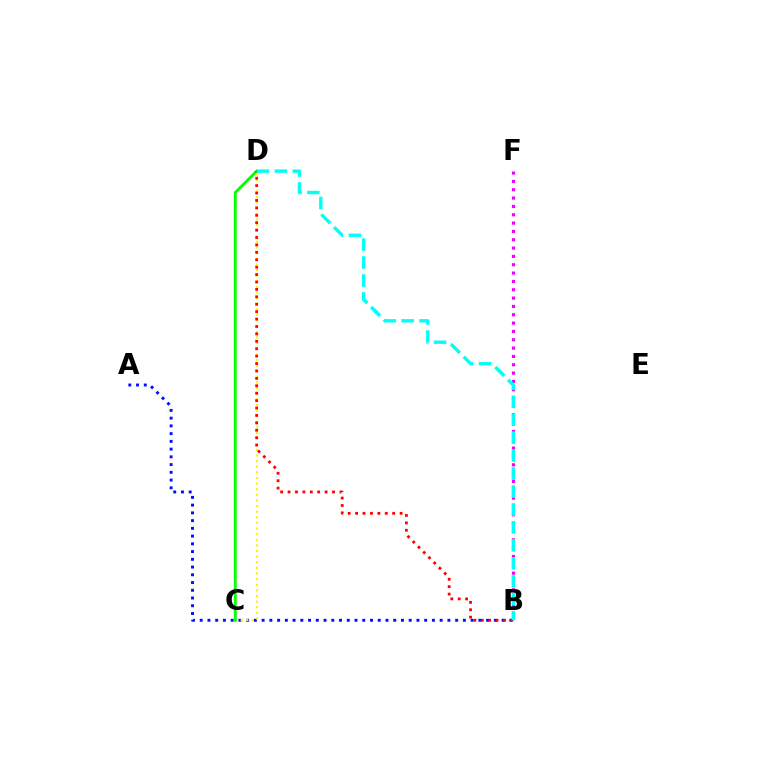{('A', 'B'): [{'color': '#0010ff', 'line_style': 'dotted', 'thickness': 2.1}], ('C', 'D'): [{'color': '#fcf500', 'line_style': 'dotted', 'thickness': 1.53}, {'color': '#08ff00', 'line_style': 'solid', 'thickness': 2.05}], ('B', 'D'): [{'color': '#ff0000', 'line_style': 'dotted', 'thickness': 2.01}, {'color': '#00fff6', 'line_style': 'dashed', 'thickness': 2.44}], ('B', 'F'): [{'color': '#ee00ff', 'line_style': 'dotted', 'thickness': 2.26}]}